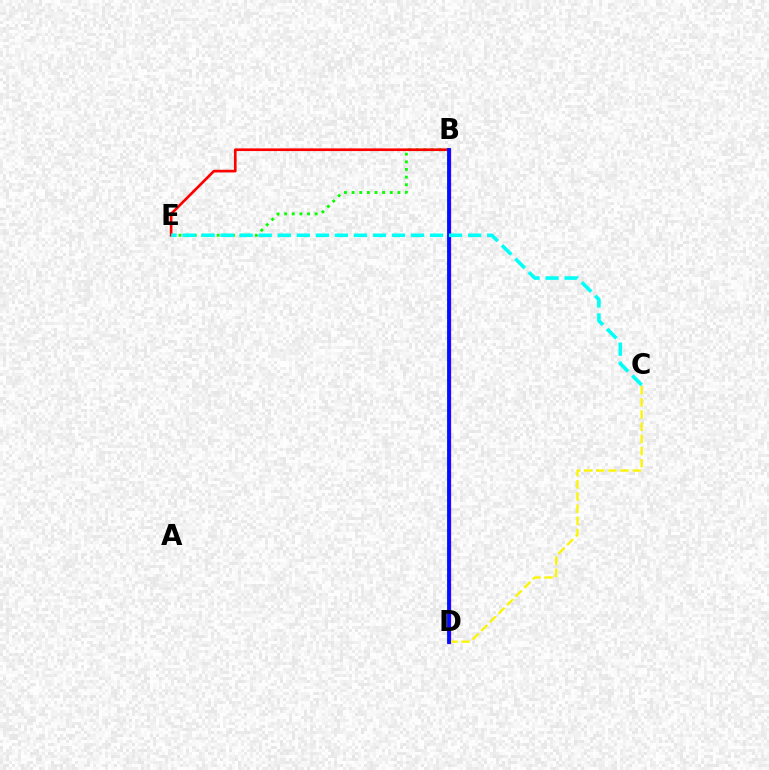{('B', 'D'): [{'color': '#ee00ff', 'line_style': 'solid', 'thickness': 2.43}, {'color': '#0010ff', 'line_style': 'solid', 'thickness': 2.75}], ('B', 'E'): [{'color': '#08ff00', 'line_style': 'dotted', 'thickness': 2.07}, {'color': '#ff0000', 'line_style': 'solid', 'thickness': 1.92}], ('C', 'D'): [{'color': '#fcf500', 'line_style': 'dashed', 'thickness': 1.65}], ('C', 'E'): [{'color': '#00fff6', 'line_style': 'dashed', 'thickness': 2.59}]}